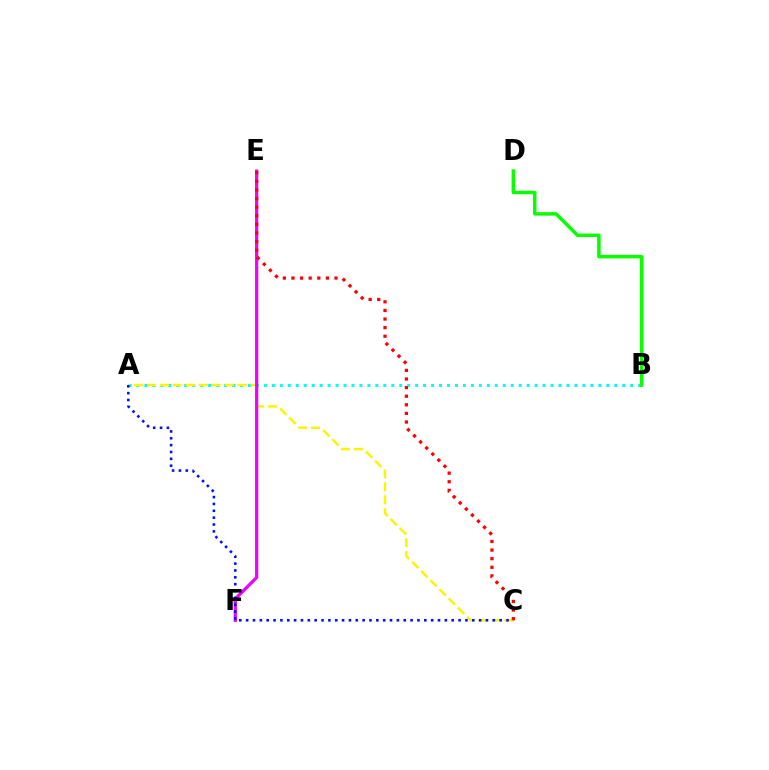{('A', 'B'): [{'color': '#00fff6', 'line_style': 'dotted', 'thickness': 2.16}], ('B', 'D'): [{'color': '#08ff00', 'line_style': 'solid', 'thickness': 2.5}], ('A', 'C'): [{'color': '#fcf500', 'line_style': 'dashed', 'thickness': 1.76}, {'color': '#0010ff', 'line_style': 'dotted', 'thickness': 1.86}], ('E', 'F'): [{'color': '#ee00ff', 'line_style': 'solid', 'thickness': 2.32}], ('C', 'E'): [{'color': '#ff0000', 'line_style': 'dotted', 'thickness': 2.34}]}